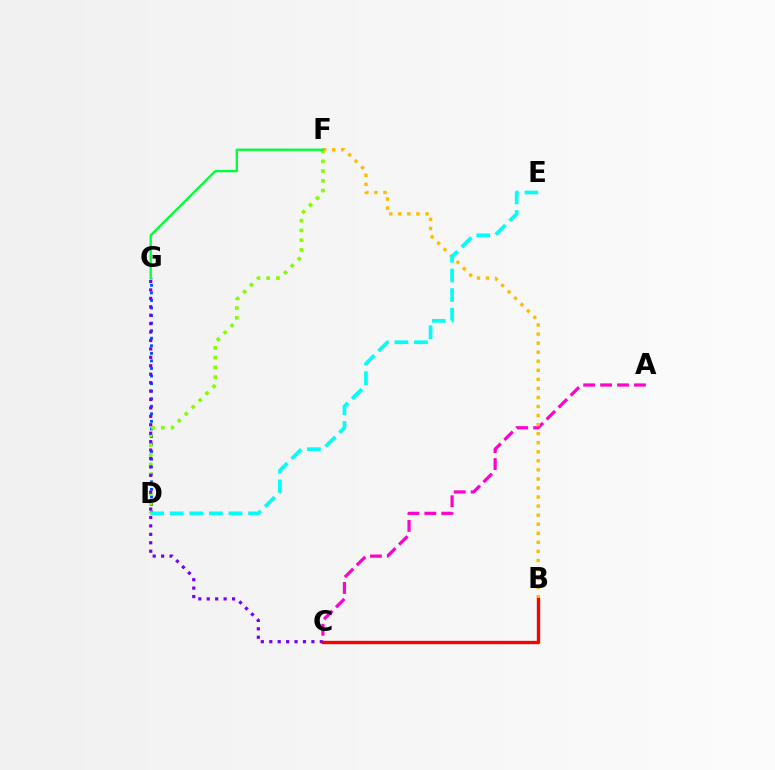{('D', 'G'): [{'color': '#004bff', 'line_style': 'dotted', 'thickness': 2.05}], ('D', 'F'): [{'color': '#84ff00', 'line_style': 'dotted', 'thickness': 2.65}], ('A', 'C'): [{'color': '#ff00cf', 'line_style': 'dashed', 'thickness': 2.3}], ('B', 'F'): [{'color': '#ffbd00', 'line_style': 'dotted', 'thickness': 2.46}], ('F', 'G'): [{'color': '#00ff39', 'line_style': 'solid', 'thickness': 1.67}], ('C', 'G'): [{'color': '#7200ff', 'line_style': 'dotted', 'thickness': 2.29}], ('B', 'C'): [{'color': '#ff0000', 'line_style': 'solid', 'thickness': 2.41}], ('D', 'E'): [{'color': '#00fff6', 'line_style': 'dashed', 'thickness': 2.66}]}